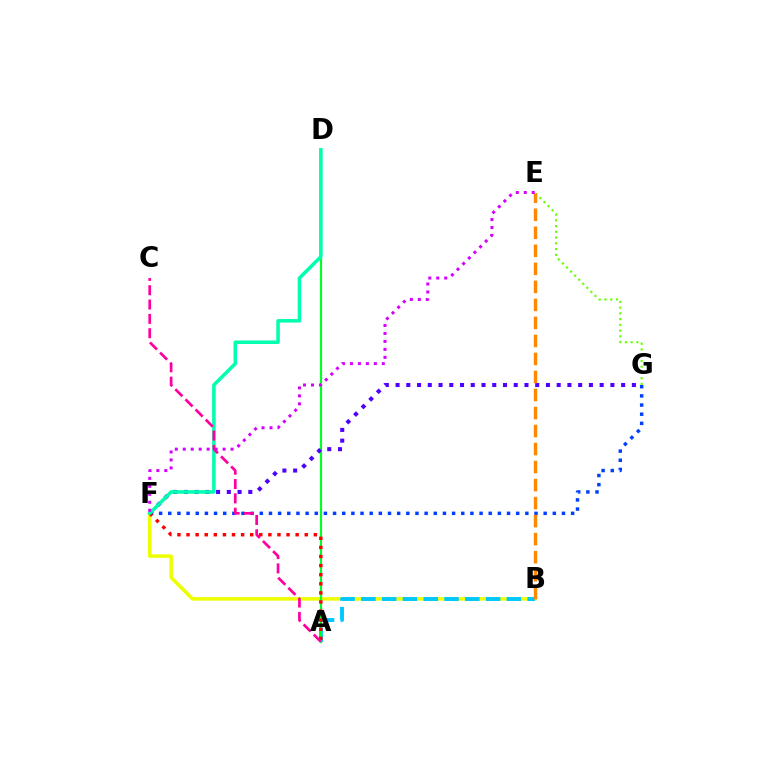{('F', 'G'): [{'color': '#003fff', 'line_style': 'dotted', 'thickness': 2.49}, {'color': '#4f00ff', 'line_style': 'dotted', 'thickness': 2.92}], ('B', 'F'): [{'color': '#eeff00', 'line_style': 'solid', 'thickness': 2.54}], ('A', 'B'): [{'color': '#00c7ff', 'line_style': 'dashed', 'thickness': 2.82}], ('A', 'D'): [{'color': '#00ff27', 'line_style': 'solid', 'thickness': 1.54}], ('A', 'F'): [{'color': '#ff0000', 'line_style': 'dotted', 'thickness': 2.47}], ('E', 'G'): [{'color': '#66ff00', 'line_style': 'dotted', 'thickness': 1.56}], ('D', 'F'): [{'color': '#00ffaf', 'line_style': 'solid', 'thickness': 2.54}], ('A', 'C'): [{'color': '#ff00a0', 'line_style': 'dashed', 'thickness': 1.95}], ('B', 'E'): [{'color': '#ff8800', 'line_style': 'dashed', 'thickness': 2.45}], ('E', 'F'): [{'color': '#d600ff', 'line_style': 'dotted', 'thickness': 2.16}]}